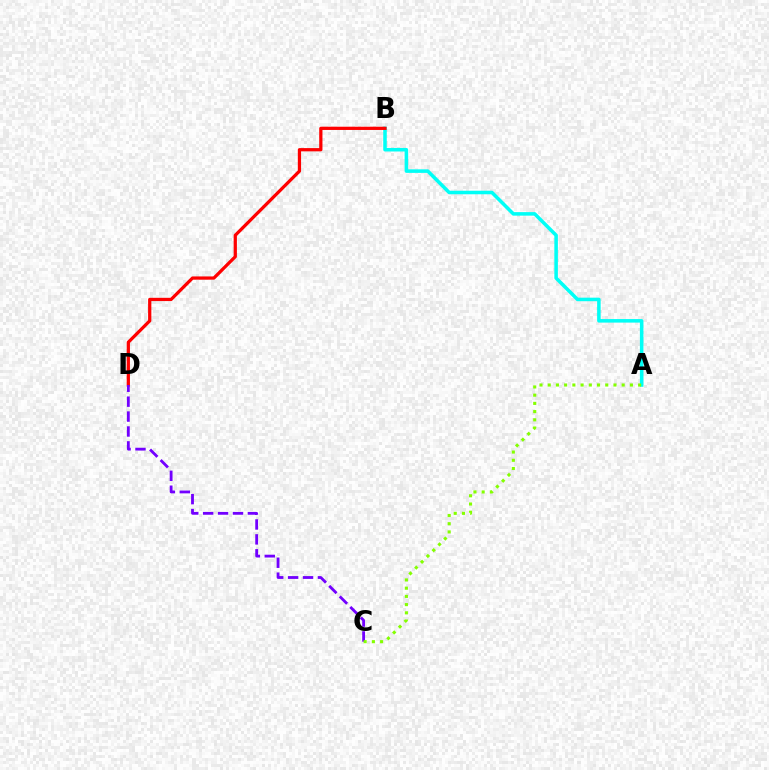{('A', 'B'): [{'color': '#00fff6', 'line_style': 'solid', 'thickness': 2.55}], ('B', 'D'): [{'color': '#ff0000', 'line_style': 'solid', 'thickness': 2.34}], ('C', 'D'): [{'color': '#7200ff', 'line_style': 'dashed', 'thickness': 2.03}], ('A', 'C'): [{'color': '#84ff00', 'line_style': 'dotted', 'thickness': 2.23}]}